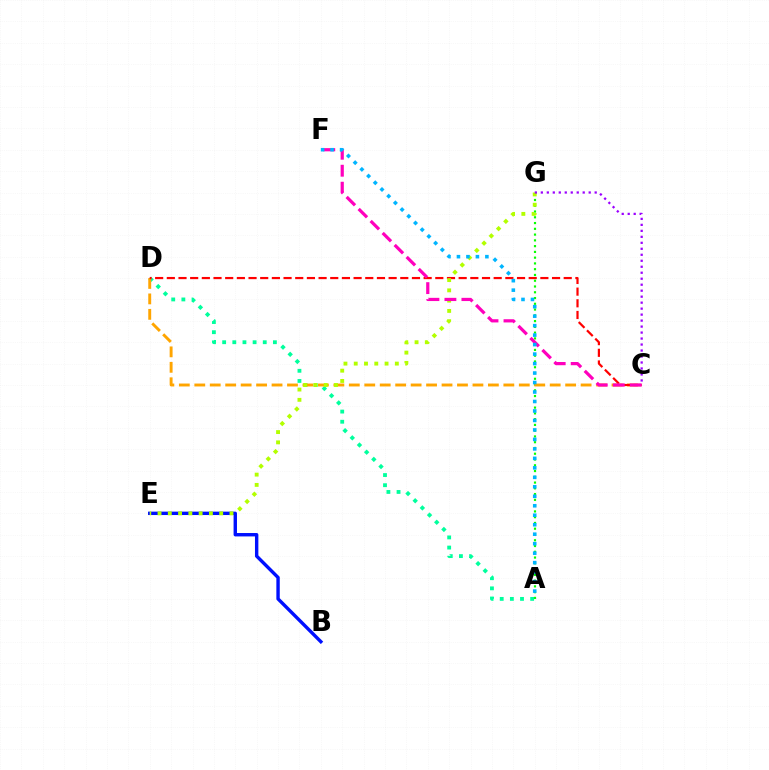{('A', 'D'): [{'color': '#00ff9d', 'line_style': 'dotted', 'thickness': 2.76}], ('B', 'E'): [{'color': '#0010ff', 'line_style': 'solid', 'thickness': 2.45}], ('A', 'G'): [{'color': '#08ff00', 'line_style': 'dotted', 'thickness': 1.57}], ('C', 'D'): [{'color': '#ffa500', 'line_style': 'dashed', 'thickness': 2.1}, {'color': '#ff0000', 'line_style': 'dashed', 'thickness': 1.59}], ('E', 'G'): [{'color': '#b3ff00', 'line_style': 'dotted', 'thickness': 2.79}], ('C', 'F'): [{'color': '#ff00bd', 'line_style': 'dashed', 'thickness': 2.31}], ('C', 'G'): [{'color': '#9b00ff', 'line_style': 'dotted', 'thickness': 1.63}], ('A', 'F'): [{'color': '#00b5ff', 'line_style': 'dotted', 'thickness': 2.58}]}